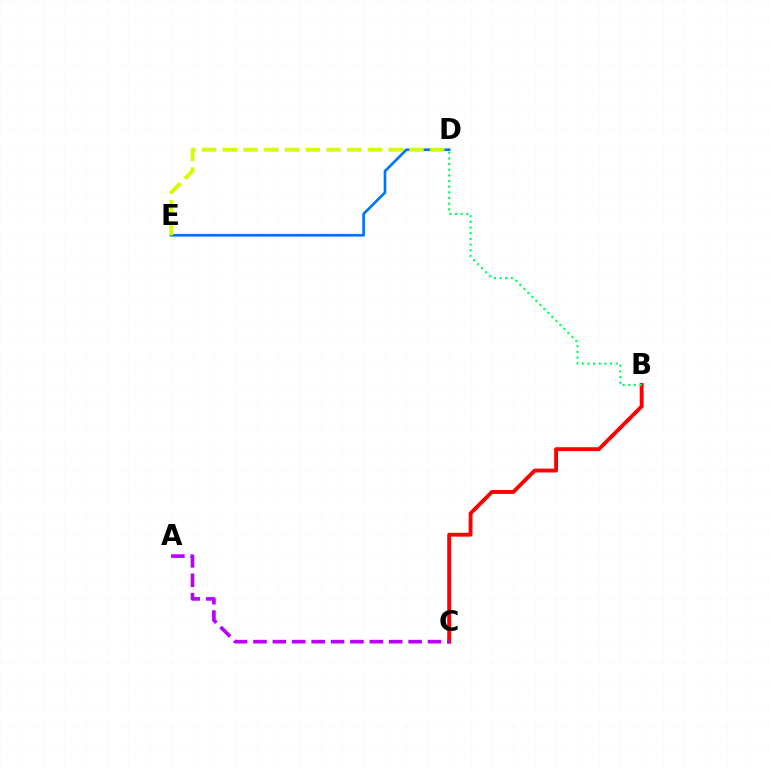{('B', 'C'): [{'color': '#ff0000', 'line_style': 'solid', 'thickness': 2.79}], ('D', 'E'): [{'color': '#0074ff', 'line_style': 'solid', 'thickness': 1.92}, {'color': '#d1ff00', 'line_style': 'dashed', 'thickness': 2.82}], ('A', 'C'): [{'color': '#b900ff', 'line_style': 'dashed', 'thickness': 2.63}], ('B', 'D'): [{'color': '#00ff5c', 'line_style': 'dotted', 'thickness': 1.54}]}